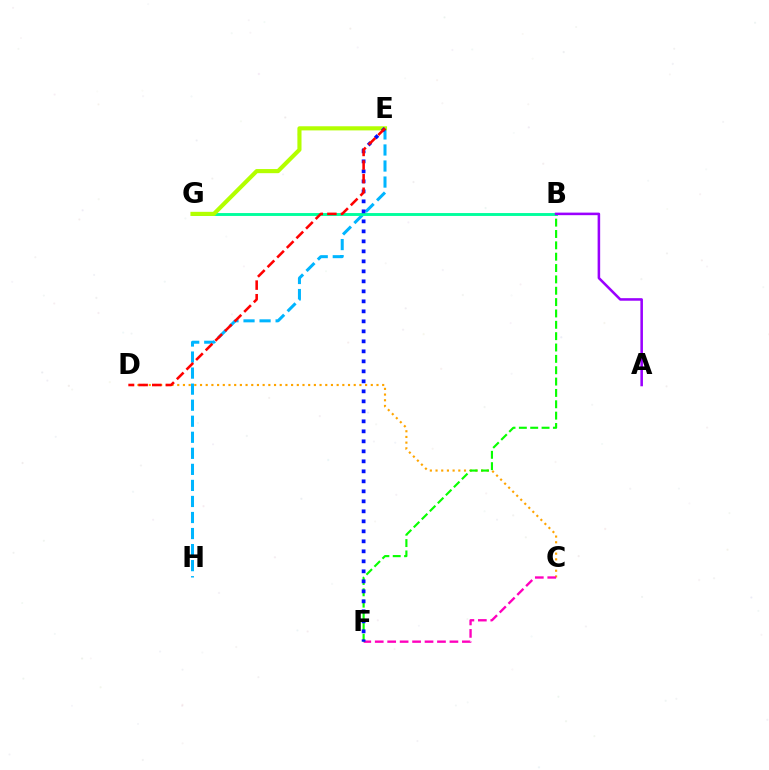{('C', 'D'): [{'color': '#ffa500', 'line_style': 'dotted', 'thickness': 1.55}], ('E', 'H'): [{'color': '#00b5ff', 'line_style': 'dashed', 'thickness': 2.18}], ('B', 'G'): [{'color': '#00ff9d', 'line_style': 'solid', 'thickness': 2.09}], ('C', 'F'): [{'color': '#ff00bd', 'line_style': 'dashed', 'thickness': 1.69}], ('B', 'F'): [{'color': '#08ff00', 'line_style': 'dashed', 'thickness': 1.54}], ('E', 'G'): [{'color': '#b3ff00', 'line_style': 'solid', 'thickness': 2.97}], ('E', 'F'): [{'color': '#0010ff', 'line_style': 'dotted', 'thickness': 2.72}], ('A', 'B'): [{'color': '#9b00ff', 'line_style': 'solid', 'thickness': 1.84}], ('D', 'E'): [{'color': '#ff0000', 'line_style': 'dashed', 'thickness': 1.85}]}